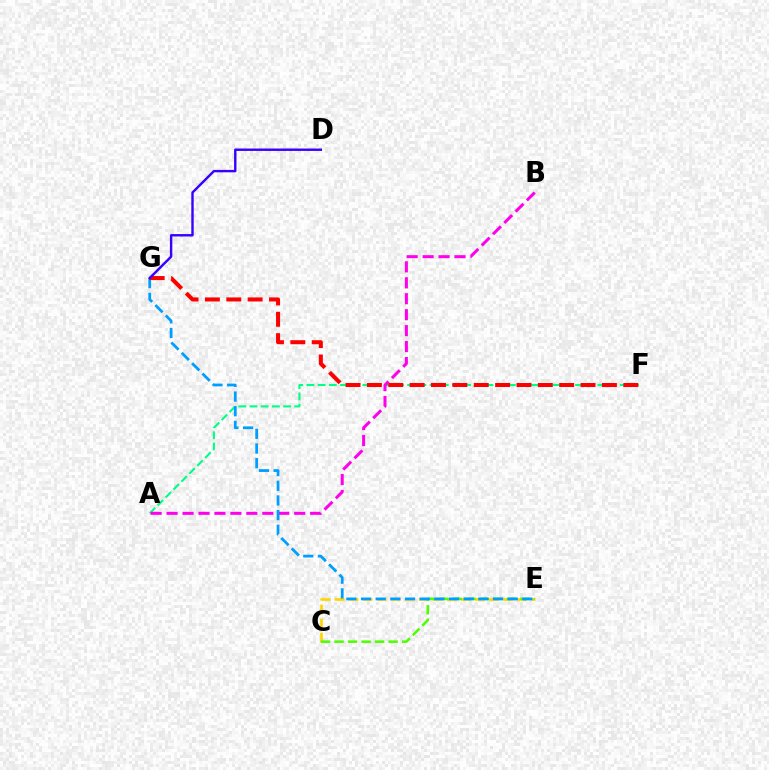{('C', 'E'): [{'color': '#ffd500', 'line_style': 'dashed', 'thickness': 1.91}, {'color': '#4fff00', 'line_style': 'dashed', 'thickness': 1.84}], ('A', 'F'): [{'color': '#00ff86', 'line_style': 'dashed', 'thickness': 1.52}], ('A', 'B'): [{'color': '#ff00ed', 'line_style': 'dashed', 'thickness': 2.17}], ('E', 'G'): [{'color': '#009eff', 'line_style': 'dashed', 'thickness': 1.99}], ('F', 'G'): [{'color': '#ff0000', 'line_style': 'dashed', 'thickness': 2.9}], ('D', 'G'): [{'color': '#3700ff', 'line_style': 'solid', 'thickness': 1.73}]}